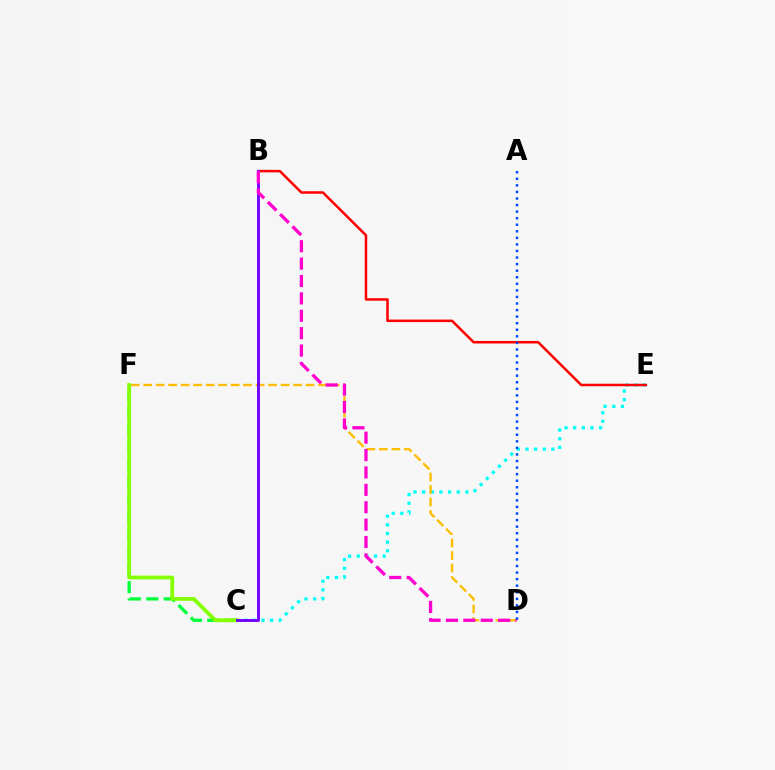{('C', 'E'): [{'color': '#00fff6', 'line_style': 'dotted', 'thickness': 2.35}], ('D', 'F'): [{'color': '#ffbd00', 'line_style': 'dashed', 'thickness': 1.7}], ('B', 'E'): [{'color': '#ff0000', 'line_style': 'solid', 'thickness': 1.81}], ('C', 'F'): [{'color': '#00ff39', 'line_style': 'dashed', 'thickness': 2.37}, {'color': '#84ff00', 'line_style': 'solid', 'thickness': 2.73}], ('B', 'C'): [{'color': '#7200ff', 'line_style': 'solid', 'thickness': 2.08}], ('B', 'D'): [{'color': '#ff00cf', 'line_style': 'dashed', 'thickness': 2.36}], ('A', 'D'): [{'color': '#004bff', 'line_style': 'dotted', 'thickness': 1.78}]}